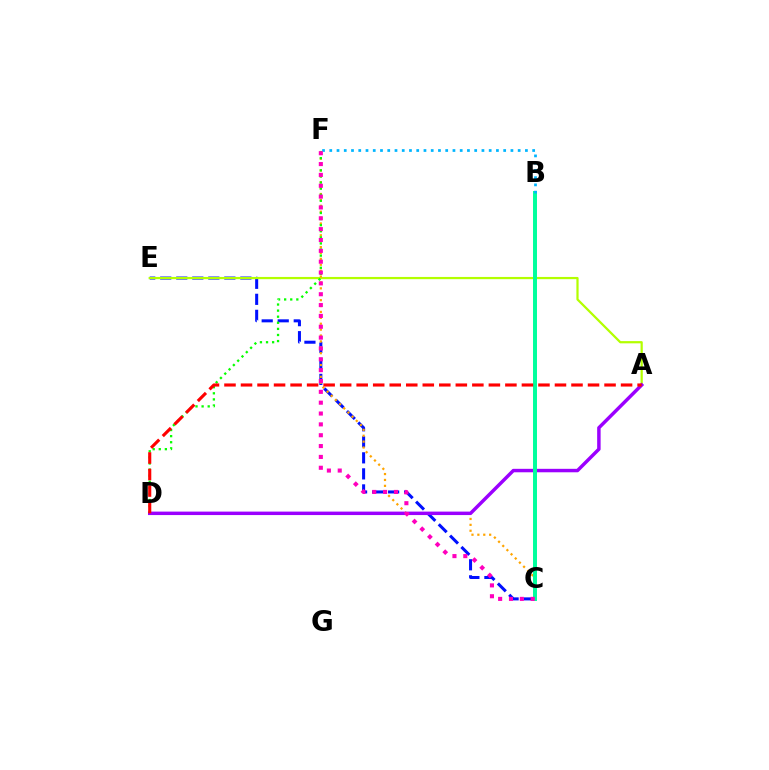{('C', 'E'): [{'color': '#0010ff', 'line_style': 'dashed', 'thickness': 2.18}], ('A', 'E'): [{'color': '#b3ff00', 'line_style': 'solid', 'thickness': 1.6}], ('C', 'F'): [{'color': '#ffa500', 'line_style': 'dotted', 'thickness': 1.6}, {'color': '#ff00bd', 'line_style': 'dotted', 'thickness': 2.95}], ('D', 'F'): [{'color': '#08ff00', 'line_style': 'dotted', 'thickness': 1.65}], ('A', 'D'): [{'color': '#9b00ff', 'line_style': 'solid', 'thickness': 2.49}, {'color': '#ff0000', 'line_style': 'dashed', 'thickness': 2.24}], ('B', 'C'): [{'color': '#00ff9d', 'line_style': 'solid', 'thickness': 2.86}], ('B', 'F'): [{'color': '#00b5ff', 'line_style': 'dotted', 'thickness': 1.97}]}